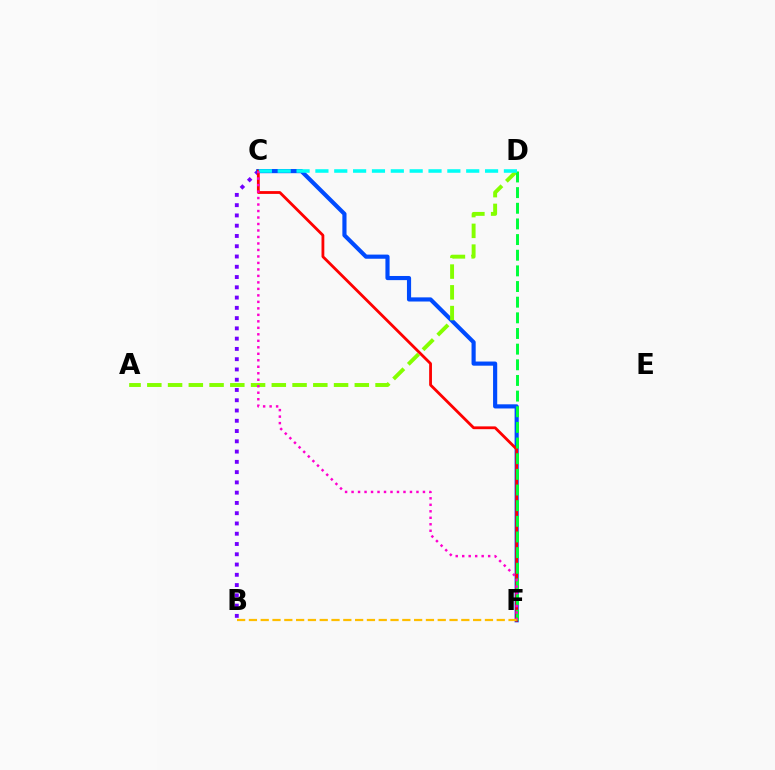{('B', 'C'): [{'color': '#7200ff', 'line_style': 'dotted', 'thickness': 2.79}], ('C', 'F'): [{'color': '#004bff', 'line_style': 'solid', 'thickness': 2.99}, {'color': '#ff0000', 'line_style': 'solid', 'thickness': 2.02}, {'color': '#ff00cf', 'line_style': 'dotted', 'thickness': 1.76}], ('A', 'D'): [{'color': '#84ff00', 'line_style': 'dashed', 'thickness': 2.82}], ('D', 'F'): [{'color': '#00ff39', 'line_style': 'dashed', 'thickness': 2.13}], ('C', 'D'): [{'color': '#00fff6', 'line_style': 'dashed', 'thickness': 2.56}], ('B', 'F'): [{'color': '#ffbd00', 'line_style': 'dashed', 'thickness': 1.6}]}